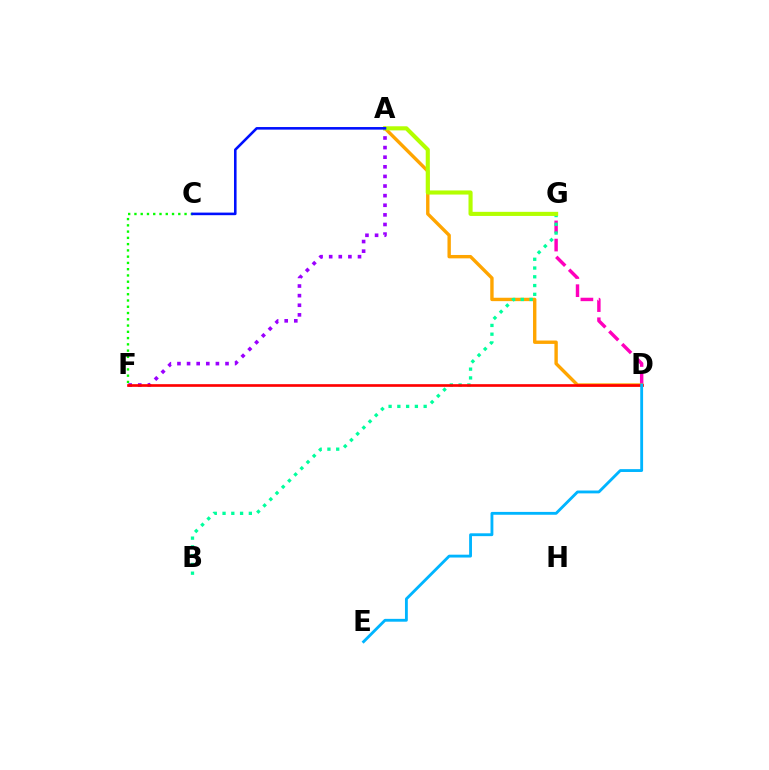{('A', 'F'): [{'color': '#9b00ff', 'line_style': 'dotted', 'thickness': 2.61}], ('D', 'G'): [{'color': '#ff00bd', 'line_style': 'dashed', 'thickness': 2.47}], ('C', 'F'): [{'color': '#08ff00', 'line_style': 'dotted', 'thickness': 1.7}], ('A', 'D'): [{'color': '#ffa500', 'line_style': 'solid', 'thickness': 2.44}], ('B', 'G'): [{'color': '#00ff9d', 'line_style': 'dotted', 'thickness': 2.38}], ('A', 'G'): [{'color': '#b3ff00', 'line_style': 'solid', 'thickness': 2.96}], ('D', 'F'): [{'color': '#ff0000', 'line_style': 'solid', 'thickness': 1.92}], ('D', 'E'): [{'color': '#00b5ff', 'line_style': 'solid', 'thickness': 2.05}], ('A', 'C'): [{'color': '#0010ff', 'line_style': 'solid', 'thickness': 1.86}]}